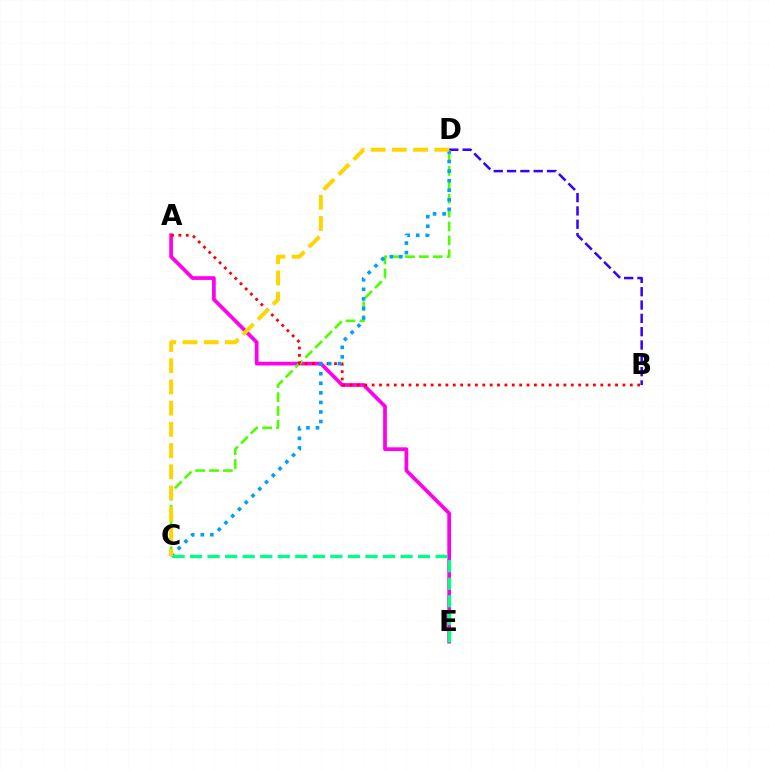{('B', 'D'): [{'color': '#3700ff', 'line_style': 'dashed', 'thickness': 1.81}], ('A', 'E'): [{'color': '#ff00ed', 'line_style': 'solid', 'thickness': 2.68}], ('C', 'D'): [{'color': '#4fff00', 'line_style': 'dashed', 'thickness': 1.89}, {'color': '#009eff', 'line_style': 'dotted', 'thickness': 2.6}, {'color': '#ffd500', 'line_style': 'dashed', 'thickness': 2.88}], ('A', 'B'): [{'color': '#ff0000', 'line_style': 'dotted', 'thickness': 2.0}], ('C', 'E'): [{'color': '#00ff86', 'line_style': 'dashed', 'thickness': 2.38}]}